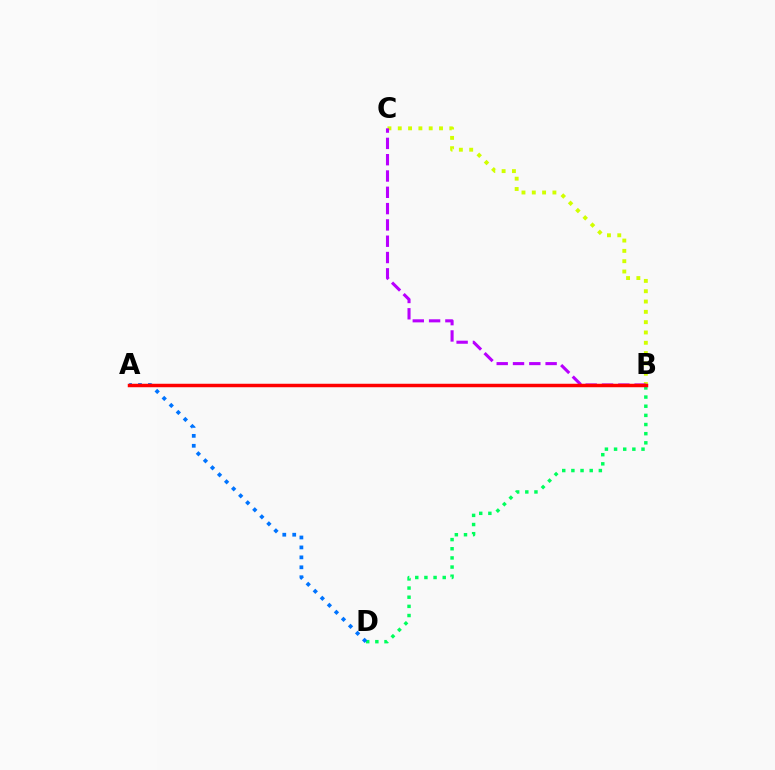{('B', 'D'): [{'color': '#00ff5c', 'line_style': 'dotted', 'thickness': 2.49}], ('A', 'D'): [{'color': '#0074ff', 'line_style': 'dotted', 'thickness': 2.7}], ('B', 'C'): [{'color': '#d1ff00', 'line_style': 'dotted', 'thickness': 2.8}, {'color': '#b900ff', 'line_style': 'dashed', 'thickness': 2.22}], ('A', 'B'): [{'color': '#ff0000', 'line_style': 'solid', 'thickness': 2.5}]}